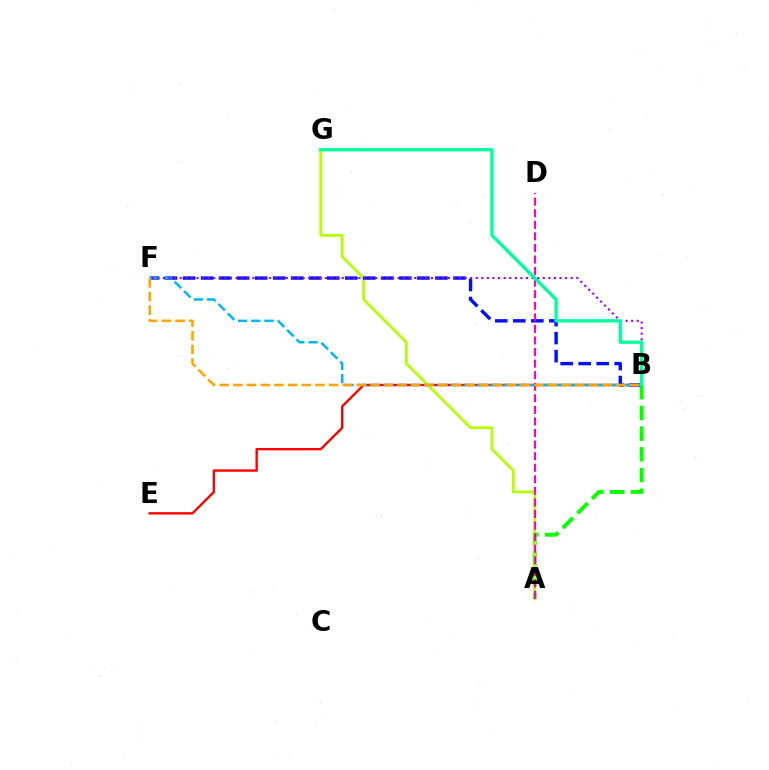{('A', 'B'): [{'color': '#08ff00', 'line_style': 'dashed', 'thickness': 2.81}], ('B', 'E'): [{'color': '#ff0000', 'line_style': 'solid', 'thickness': 1.72}], ('A', 'G'): [{'color': '#b3ff00', 'line_style': 'solid', 'thickness': 1.99}], ('B', 'F'): [{'color': '#0010ff', 'line_style': 'dashed', 'thickness': 2.45}, {'color': '#00b5ff', 'line_style': 'dashed', 'thickness': 1.8}, {'color': '#9b00ff', 'line_style': 'dotted', 'thickness': 1.52}, {'color': '#ffa500', 'line_style': 'dashed', 'thickness': 1.86}], ('A', 'D'): [{'color': '#ff00bd', 'line_style': 'dashed', 'thickness': 1.57}], ('B', 'G'): [{'color': '#00ff9d', 'line_style': 'solid', 'thickness': 2.39}]}